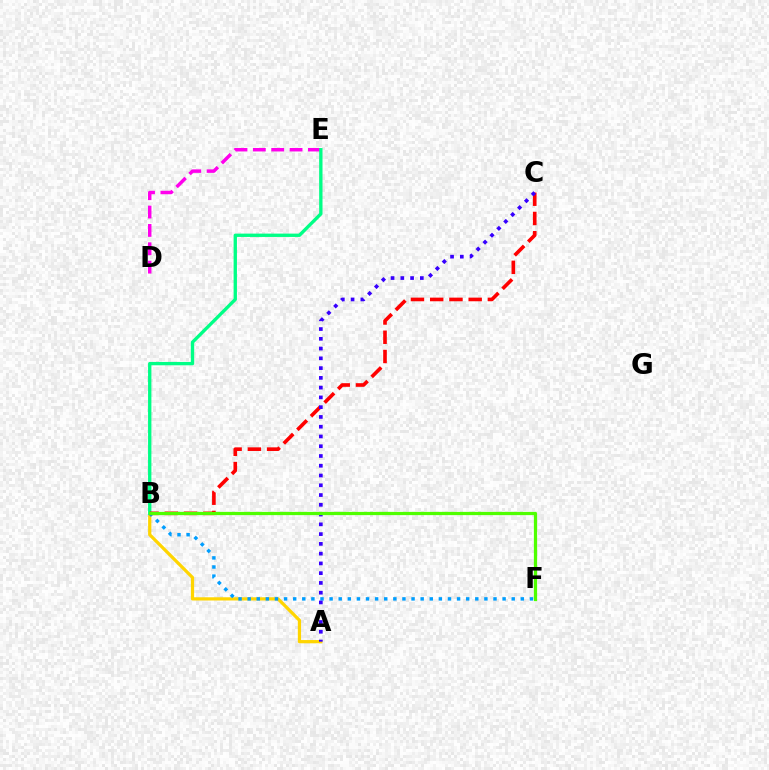{('A', 'B'): [{'color': '#ffd500', 'line_style': 'solid', 'thickness': 2.32}], ('D', 'E'): [{'color': '#ff00ed', 'line_style': 'dashed', 'thickness': 2.49}], ('B', 'F'): [{'color': '#009eff', 'line_style': 'dotted', 'thickness': 2.47}, {'color': '#4fff00', 'line_style': 'solid', 'thickness': 2.33}], ('B', 'E'): [{'color': '#00ff86', 'line_style': 'solid', 'thickness': 2.41}], ('B', 'C'): [{'color': '#ff0000', 'line_style': 'dashed', 'thickness': 2.61}], ('A', 'C'): [{'color': '#3700ff', 'line_style': 'dotted', 'thickness': 2.65}]}